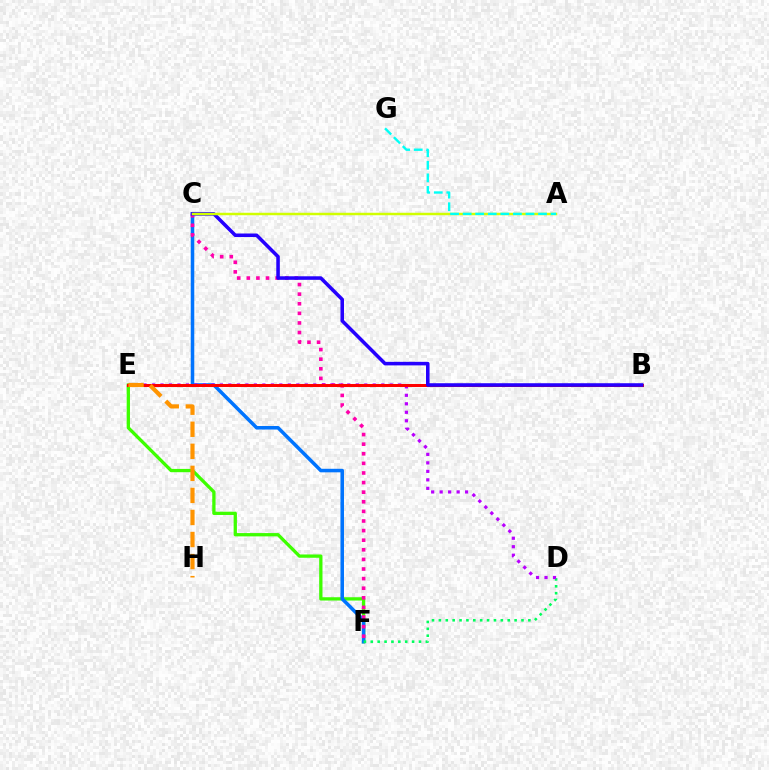{('E', 'F'): [{'color': '#3dff00', 'line_style': 'solid', 'thickness': 2.37}], ('C', 'F'): [{'color': '#0074ff', 'line_style': 'solid', 'thickness': 2.55}, {'color': '#ff00ac', 'line_style': 'dotted', 'thickness': 2.61}], ('D', 'F'): [{'color': '#00ff5c', 'line_style': 'dotted', 'thickness': 1.87}], ('D', 'E'): [{'color': '#b900ff', 'line_style': 'dotted', 'thickness': 2.31}], ('B', 'E'): [{'color': '#ff0000', 'line_style': 'solid', 'thickness': 2.17}], ('B', 'C'): [{'color': '#2500ff', 'line_style': 'solid', 'thickness': 2.55}], ('E', 'H'): [{'color': '#ff9400', 'line_style': 'dashed', 'thickness': 3.0}], ('A', 'C'): [{'color': '#d1ff00', 'line_style': 'solid', 'thickness': 1.78}], ('A', 'G'): [{'color': '#00fff6', 'line_style': 'dashed', 'thickness': 1.71}]}